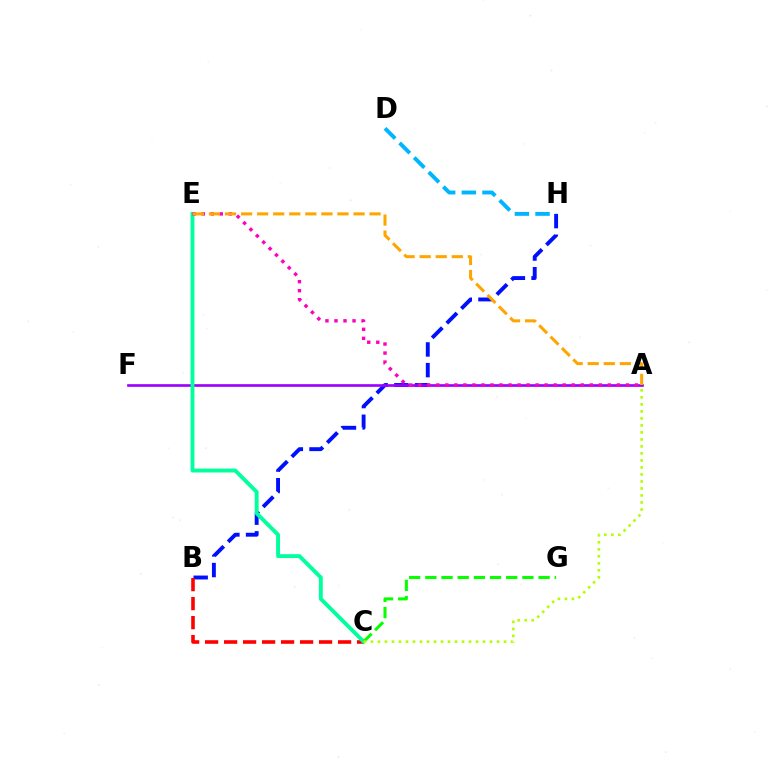{('B', 'H'): [{'color': '#0010ff', 'line_style': 'dashed', 'thickness': 2.81}], ('A', 'F'): [{'color': '#9b00ff', 'line_style': 'solid', 'thickness': 1.91}], ('B', 'C'): [{'color': '#ff0000', 'line_style': 'dashed', 'thickness': 2.58}], ('C', 'E'): [{'color': '#00ff9d', 'line_style': 'solid', 'thickness': 2.79}], ('C', 'G'): [{'color': '#08ff00', 'line_style': 'dashed', 'thickness': 2.2}], ('A', 'E'): [{'color': '#ff00bd', 'line_style': 'dotted', 'thickness': 2.45}, {'color': '#ffa500', 'line_style': 'dashed', 'thickness': 2.18}], ('A', 'C'): [{'color': '#b3ff00', 'line_style': 'dotted', 'thickness': 1.9}], ('D', 'H'): [{'color': '#00b5ff', 'line_style': 'dashed', 'thickness': 2.8}]}